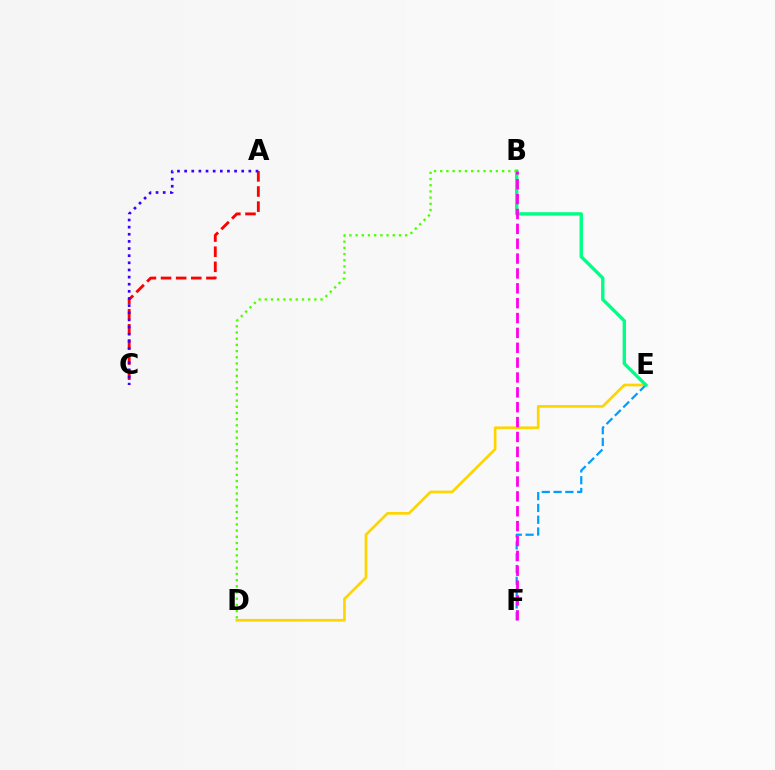{('D', 'E'): [{'color': '#ffd500', 'line_style': 'solid', 'thickness': 1.93}], ('E', 'F'): [{'color': '#009eff', 'line_style': 'dashed', 'thickness': 1.6}], ('B', 'E'): [{'color': '#00ff86', 'line_style': 'solid', 'thickness': 2.44}], ('B', 'D'): [{'color': '#4fff00', 'line_style': 'dotted', 'thickness': 1.68}], ('A', 'C'): [{'color': '#ff0000', 'line_style': 'dashed', 'thickness': 2.05}, {'color': '#3700ff', 'line_style': 'dotted', 'thickness': 1.94}], ('B', 'F'): [{'color': '#ff00ed', 'line_style': 'dashed', 'thickness': 2.02}]}